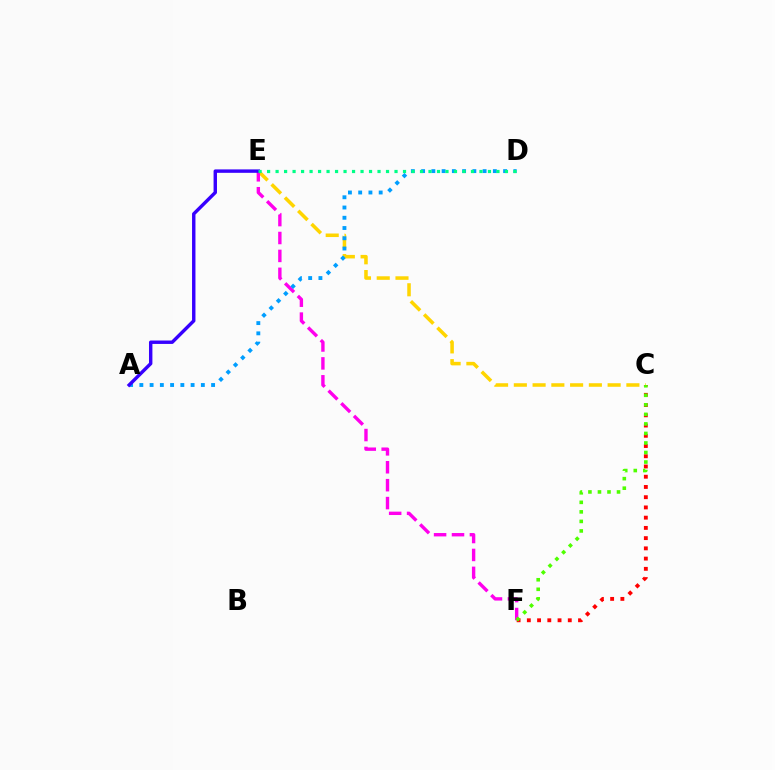{('C', 'E'): [{'color': '#ffd500', 'line_style': 'dashed', 'thickness': 2.55}], ('E', 'F'): [{'color': '#ff00ed', 'line_style': 'dashed', 'thickness': 2.43}], ('C', 'F'): [{'color': '#ff0000', 'line_style': 'dotted', 'thickness': 2.78}, {'color': '#4fff00', 'line_style': 'dotted', 'thickness': 2.59}], ('A', 'D'): [{'color': '#009eff', 'line_style': 'dotted', 'thickness': 2.78}], ('A', 'E'): [{'color': '#3700ff', 'line_style': 'solid', 'thickness': 2.46}], ('D', 'E'): [{'color': '#00ff86', 'line_style': 'dotted', 'thickness': 2.31}]}